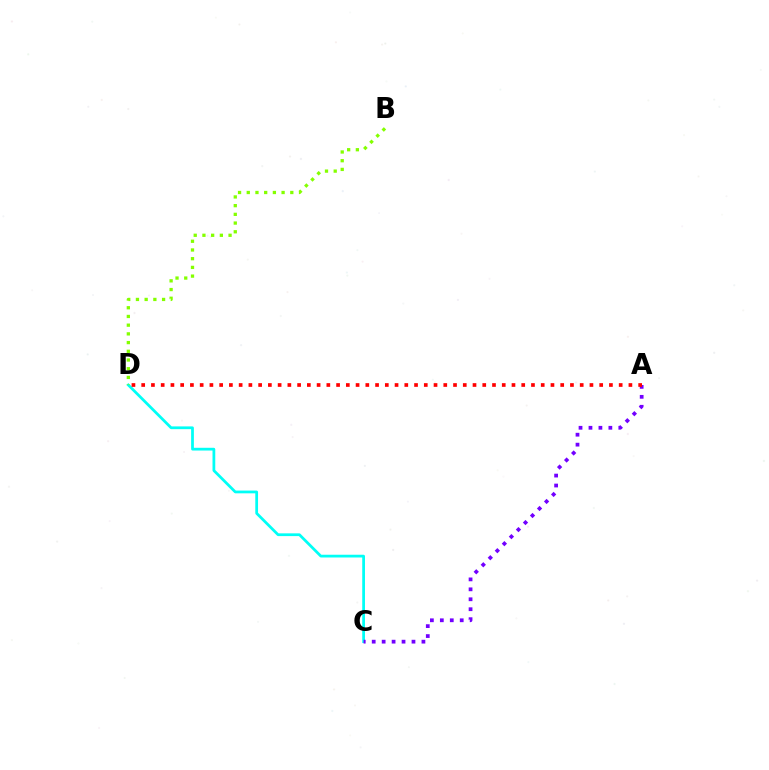{('C', 'D'): [{'color': '#00fff6', 'line_style': 'solid', 'thickness': 1.98}], ('A', 'C'): [{'color': '#7200ff', 'line_style': 'dotted', 'thickness': 2.7}], ('A', 'D'): [{'color': '#ff0000', 'line_style': 'dotted', 'thickness': 2.65}], ('B', 'D'): [{'color': '#84ff00', 'line_style': 'dotted', 'thickness': 2.37}]}